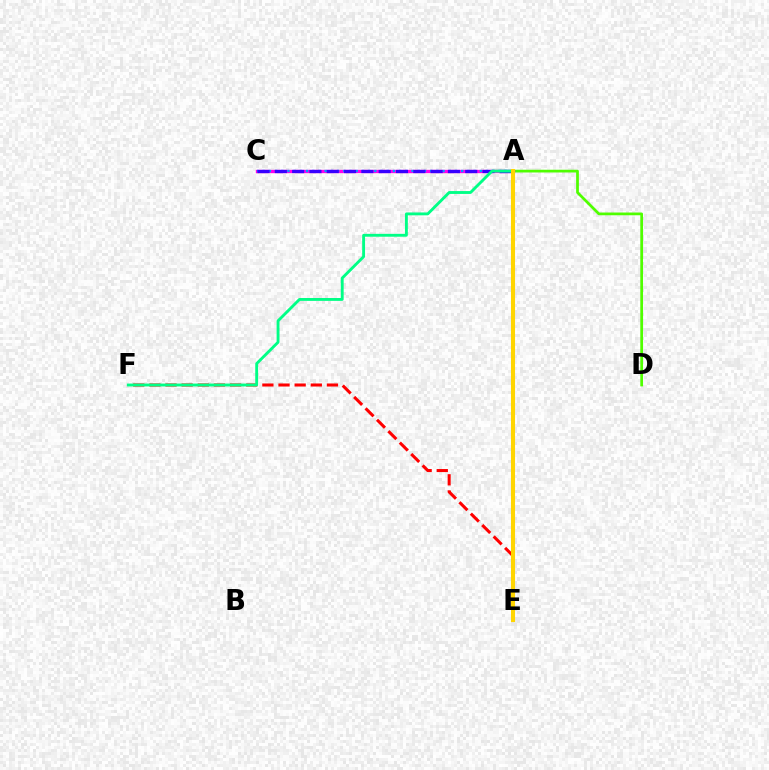{('A', 'D'): [{'color': '#4fff00', 'line_style': 'solid', 'thickness': 1.97}], ('A', 'C'): [{'color': '#ff00ed', 'line_style': 'solid', 'thickness': 2.38}, {'color': '#009eff', 'line_style': 'dotted', 'thickness': 1.69}, {'color': '#3700ff', 'line_style': 'dashed', 'thickness': 2.35}], ('E', 'F'): [{'color': '#ff0000', 'line_style': 'dashed', 'thickness': 2.19}], ('A', 'F'): [{'color': '#00ff86', 'line_style': 'solid', 'thickness': 2.06}], ('A', 'E'): [{'color': '#ffd500', 'line_style': 'solid', 'thickness': 2.94}]}